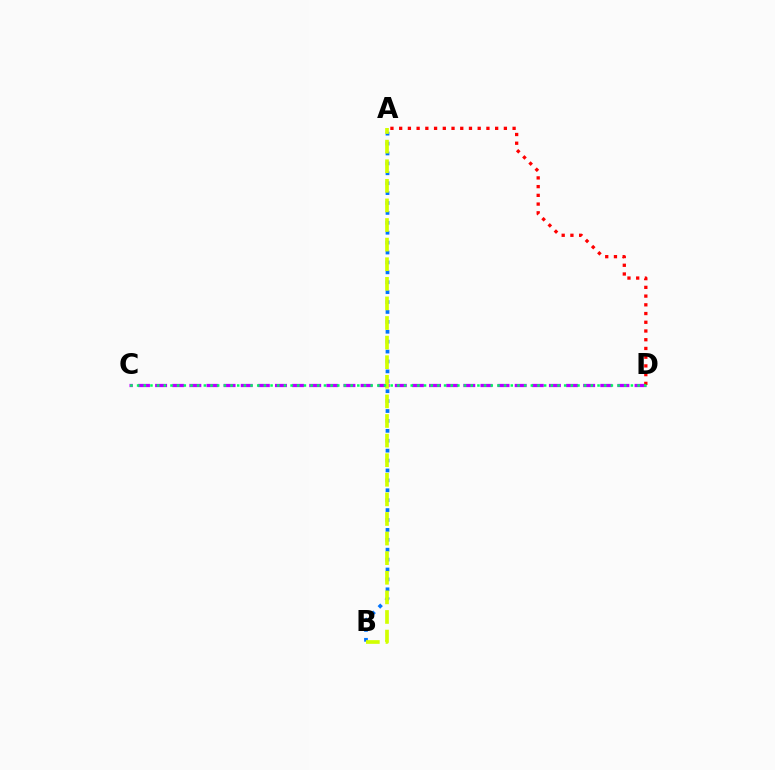{('C', 'D'): [{'color': '#b900ff', 'line_style': 'dashed', 'thickness': 2.33}, {'color': '#00ff5c', 'line_style': 'dotted', 'thickness': 1.81}], ('A', 'B'): [{'color': '#0074ff', 'line_style': 'dotted', 'thickness': 2.69}, {'color': '#d1ff00', 'line_style': 'dashed', 'thickness': 2.66}], ('A', 'D'): [{'color': '#ff0000', 'line_style': 'dotted', 'thickness': 2.37}]}